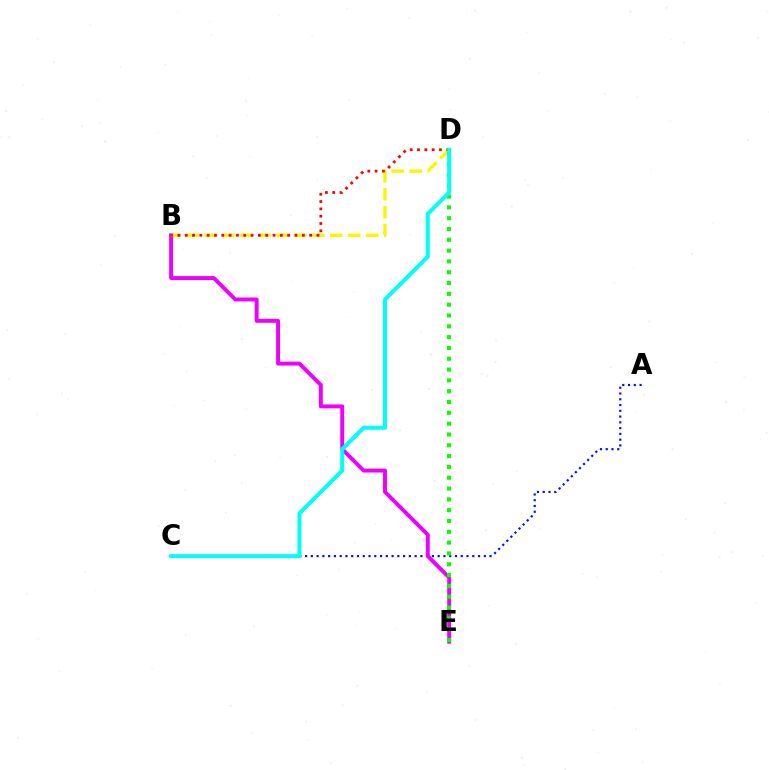{('A', 'C'): [{'color': '#0010ff', 'line_style': 'dotted', 'thickness': 1.57}], ('B', 'E'): [{'color': '#ee00ff', 'line_style': 'solid', 'thickness': 2.83}], ('B', 'D'): [{'color': '#fcf500', 'line_style': 'dashed', 'thickness': 2.44}, {'color': '#ff0000', 'line_style': 'dotted', 'thickness': 1.99}], ('D', 'E'): [{'color': '#08ff00', 'line_style': 'dotted', 'thickness': 2.94}], ('C', 'D'): [{'color': '#00fff6', 'line_style': 'solid', 'thickness': 2.88}]}